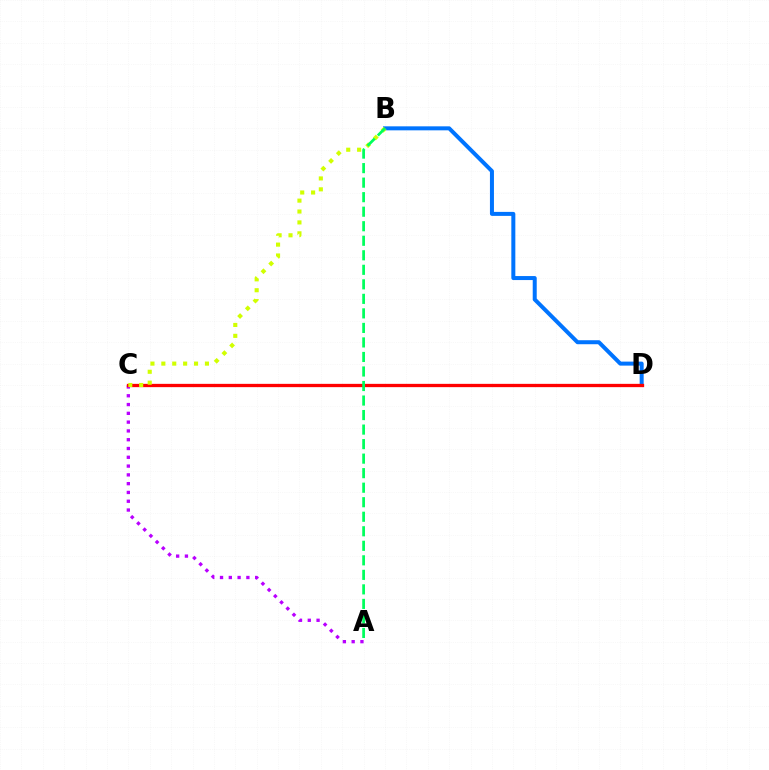{('A', 'C'): [{'color': '#b900ff', 'line_style': 'dotted', 'thickness': 2.39}], ('B', 'D'): [{'color': '#0074ff', 'line_style': 'solid', 'thickness': 2.88}], ('C', 'D'): [{'color': '#ff0000', 'line_style': 'solid', 'thickness': 2.37}], ('B', 'C'): [{'color': '#d1ff00', 'line_style': 'dotted', 'thickness': 2.96}], ('A', 'B'): [{'color': '#00ff5c', 'line_style': 'dashed', 'thickness': 1.97}]}